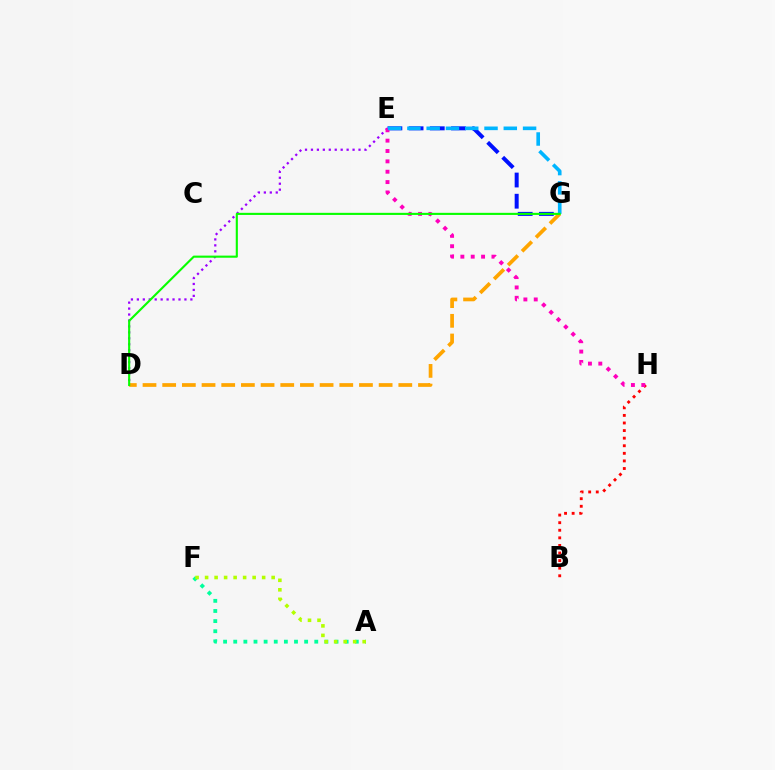{('A', 'F'): [{'color': '#00ff9d', 'line_style': 'dotted', 'thickness': 2.75}, {'color': '#b3ff00', 'line_style': 'dotted', 'thickness': 2.58}], ('E', 'G'): [{'color': '#0010ff', 'line_style': 'dashed', 'thickness': 2.88}, {'color': '#00b5ff', 'line_style': 'dashed', 'thickness': 2.62}], ('B', 'H'): [{'color': '#ff0000', 'line_style': 'dotted', 'thickness': 2.06}], ('D', 'E'): [{'color': '#9b00ff', 'line_style': 'dotted', 'thickness': 1.62}], ('E', 'H'): [{'color': '#ff00bd', 'line_style': 'dotted', 'thickness': 2.81}], ('D', 'G'): [{'color': '#ffa500', 'line_style': 'dashed', 'thickness': 2.67}, {'color': '#08ff00', 'line_style': 'solid', 'thickness': 1.52}]}